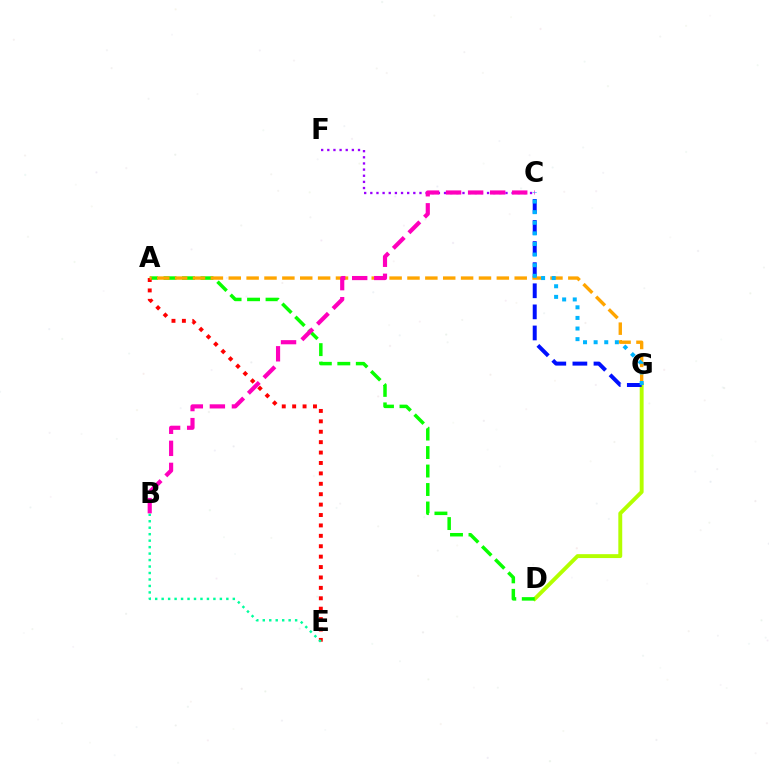{('C', 'F'): [{'color': '#9b00ff', 'line_style': 'dotted', 'thickness': 1.67}], ('D', 'G'): [{'color': '#b3ff00', 'line_style': 'solid', 'thickness': 2.81}], ('A', 'D'): [{'color': '#08ff00', 'line_style': 'dashed', 'thickness': 2.51}], ('A', 'E'): [{'color': '#ff0000', 'line_style': 'dotted', 'thickness': 2.83}], ('B', 'E'): [{'color': '#00ff9d', 'line_style': 'dotted', 'thickness': 1.76}], ('C', 'G'): [{'color': '#0010ff', 'line_style': 'dashed', 'thickness': 2.87}, {'color': '#00b5ff', 'line_style': 'dotted', 'thickness': 2.88}], ('A', 'G'): [{'color': '#ffa500', 'line_style': 'dashed', 'thickness': 2.43}], ('B', 'C'): [{'color': '#ff00bd', 'line_style': 'dashed', 'thickness': 3.0}]}